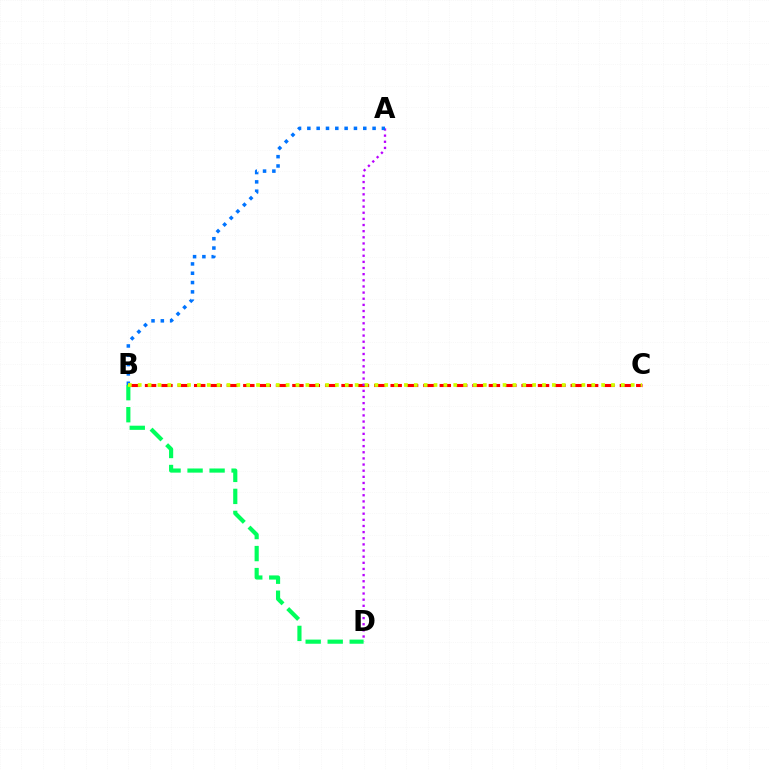{('B', 'C'): [{'color': '#ff0000', 'line_style': 'dashed', 'thickness': 2.22}, {'color': '#d1ff00', 'line_style': 'dotted', 'thickness': 2.68}], ('A', 'D'): [{'color': '#b900ff', 'line_style': 'dotted', 'thickness': 1.67}], ('B', 'D'): [{'color': '#00ff5c', 'line_style': 'dashed', 'thickness': 2.99}], ('A', 'B'): [{'color': '#0074ff', 'line_style': 'dotted', 'thickness': 2.53}]}